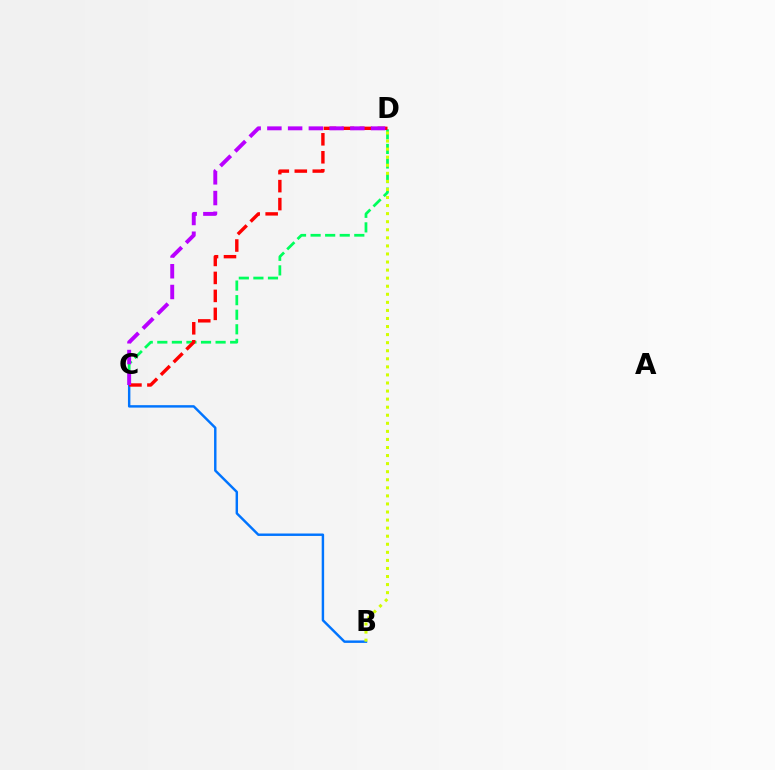{('B', 'C'): [{'color': '#0074ff', 'line_style': 'solid', 'thickness': 1.76}], ('C', 'D'): [{'color': '#00ff5c', 'line_style': 'dashed', 'thickness': 1.98}, {'color': '#ff0000', 'line_style': 'dashed', 'thickness': 2.44}, {'color': '#b900ff', 'line_style': 'dashed', 'thickness': 2.82}], ('B', 'D'): [{'color': '#d1ff00', 'line_style': 'dotted', 'thickness': 2.19}]}